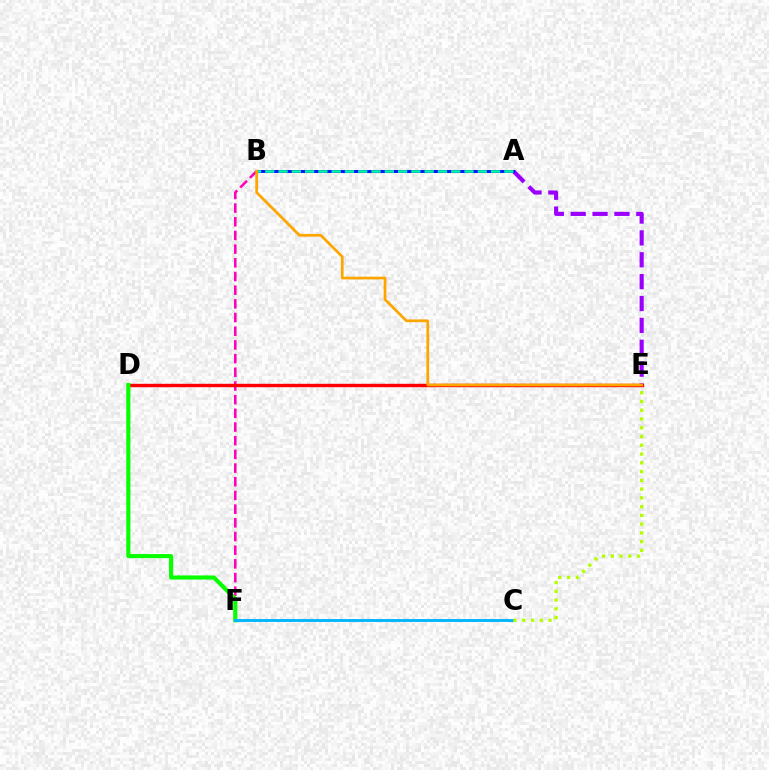{('A', 'E'): [{'color': '#9b00ff', 'line_style': 'dashed', 'thickness': 2.97}], ('B', 'F'): [{'color': '#ff00bd', 'line_style': 'dashed', 'thickness': 1.86}], ('D', 'E'): [{'color': '#ff0000', 'line_style': 'solid', 'thickness': 2.44}], ('D', 'F'): [{'color': '#08ff00', 'line_style': 'solid', 'thickness': 2.96}], ('A', 'B'): [{'color': '#0010ff', 'line_style': 'solid', 'thickness': 2.1}, {'color': '#00ff9d', 'line_style': 'dashed', 'thickness': 1.8}], ('C', 'F'): [{'color': '#00b5ff', 'line_style': 'solid', 'thickness': 2.09}], ('C', 'E'): [{'color': '#b3ff00', 'line_style': 'dotted', 'thickness': 2.38}], ('B', 'E'): [{'color': '#ffa500', 'line_style': 'solid', 'thickness': 1.96}]}